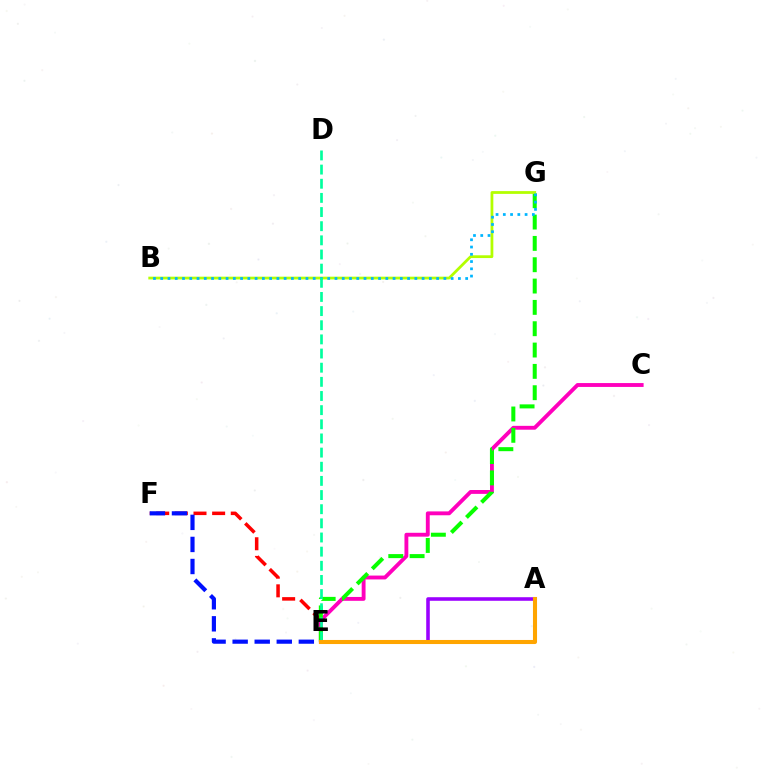{('E', 'F'): [{'color': '#ff0000', 'line_style': 'dashed', 'thickness': 2.53}, {'color': '#0010ff', 'line_style': 'dashed', 'thickness': 3.0}], ('C', 'E'): [{'color': '#ff00bd', 'line_style': 'solid', 'thickness': 2.78}], ('E', 'G'): [{'color': '#08ff00', 'line_style': 'dashed', 'thickness': 2.9}], ('B', 'G'): [{'color': '#b3ff00', 'line_style': 'solid', 'thickness': 2.0}, {'color': '#00b5ff', 'line_style': 'dotted', 'thickness': 1.97}], ('A', 'E'): [{'color': '#9b00ff', 'line_style': 'solid', 'thickness': 2.57}, {'color': '#ffa500', 'line_style': 'solid', 'thickness': 2.93}], ('D', 'E'): [{'color': '#00ff9d', 'line_style': 'dashed', 'thickness': 1.92}]}